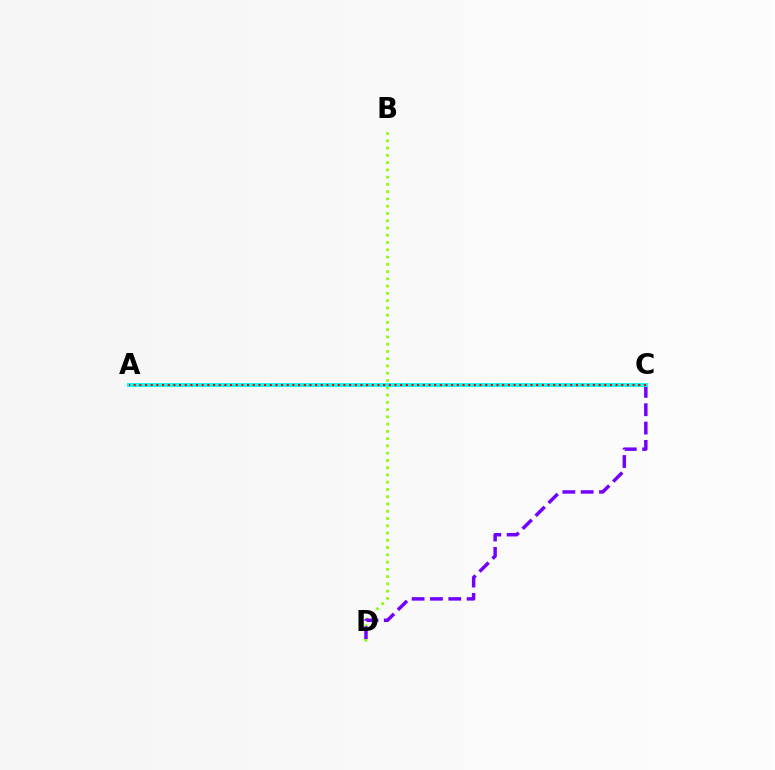{('B', 'D'): [{'color': '#84ff00', 'line_style': 'dotted', 'thickness': 1.97}], ('C', 'D'): [{'color': '#7200ff', 'line_style': 'dashed', 'thickness': 2.49}], ('A', 'C'): [{'color': '#00fff6', 'line_style': 'solid', 'thickness': 2.81}, {'color': '#ff0000', 'line_style': 'dotted', 'thickness': 1.54}]}